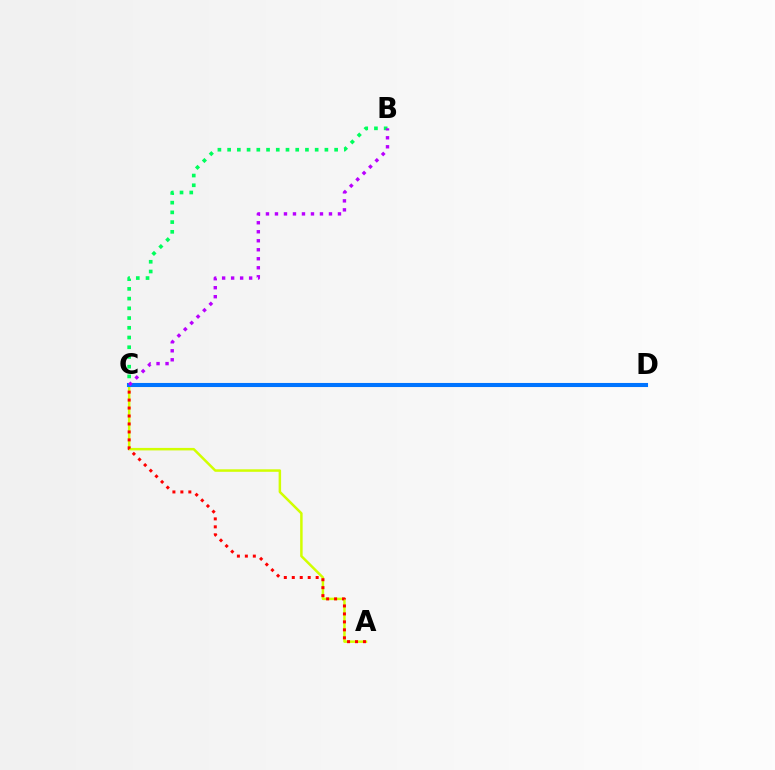{('B', 'C'): [{'color': '#00ff5c', 'line_style': 'dotted', 'thickness': 2.64}, {'color': '#b900ff', 'line_style': 'dotted', 'thickness': 2.45}], ('A', 'C'): [{'color': '#d1ff00', 'line_style': 'solid', 'thickness': 1.8}, {'color': '#ff0000', 'line_style': 'dotted', 'thickness': 2.16}], ('C', 'D'): [{'color': '#0074ff', 'line_style': 'solid', 'thickness': 2.94}]}